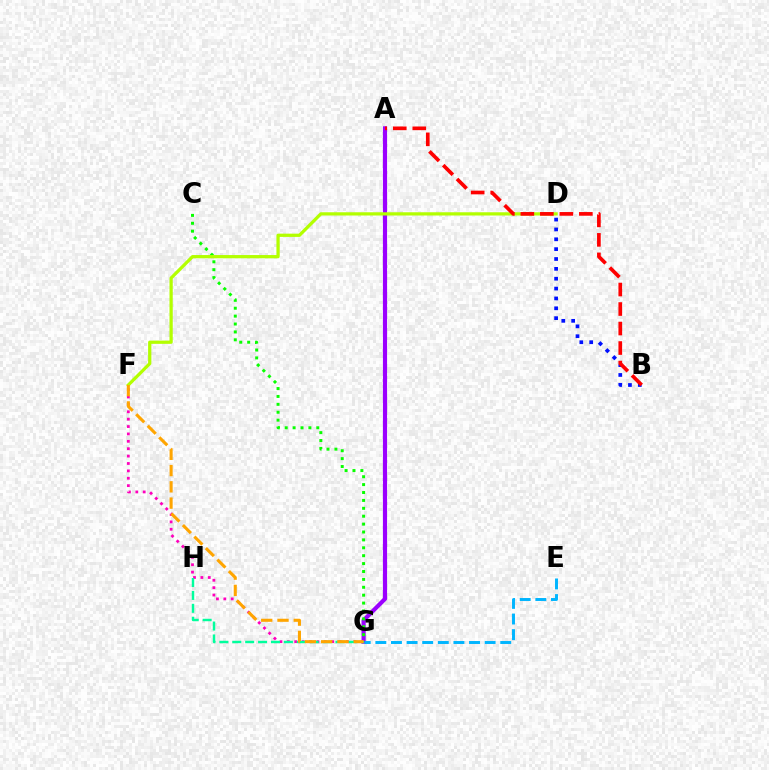{('A', 'G'): [{'color': '#9b00ff', 'line_style': 'solid', 'thickness': 2.99}], ('F', 'G'): [{'color': '#ff00bd', 'line_style': 'dotted', 'thickness': 2.01}, {'color': '#ffa500', 'line_style': 'dashed', 'thickness': 2.21}], ('C', 'G'): [{'color': '#08ff00', 'line_style': 'dotted', 'thickness': 2.15}], ('D', 'F'): [{'color': '#b3ff00', 'line_style': 'solid', 'thickness': 2.34}], ('B', 'D'): [{'color': '#0010ff', 'line_style': 'dotted', 'thickness': 2.68}], ('G', 'H'): [{'color': '#00ff9d', 'line_style': 'dashed', 'thickness': 1.75}], ('A', 'B'): [{'color': '#ff0000', 'line_style': 'dashed', 'thickness': 2.65}], ('E', 'G'): [{'color': '#00b5ff', 'line_style': 'dashed', 'thickness': 2.12}]}